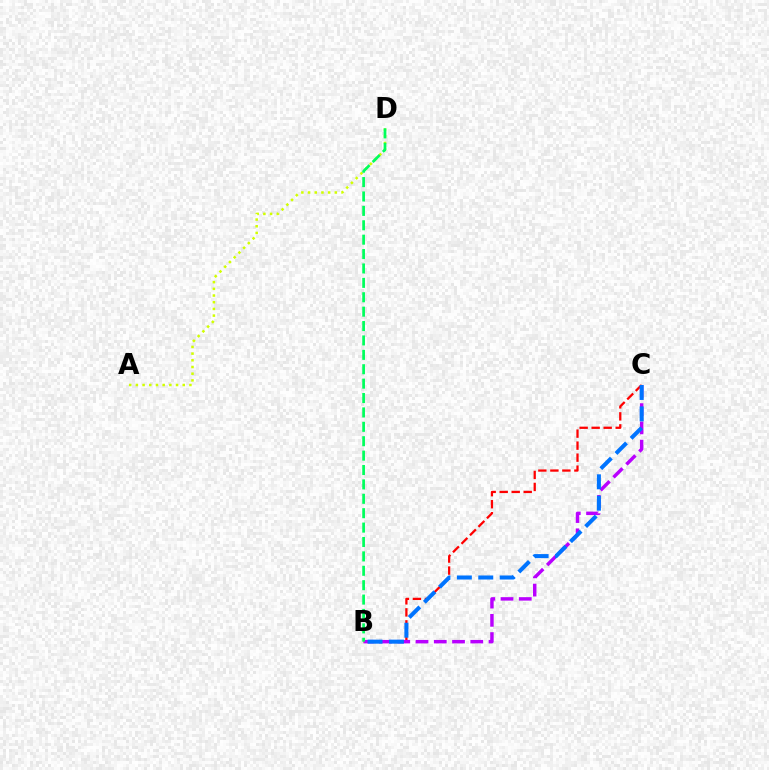{('B', 'C'): [{'color': '#ff0000', 'line_style': 'dashed', 'thickness': 1.63}, {'color': '#b900ff', 'line_style': 'dashed', 'thickness': 2.48}, {'color': '#0074ff', 'line_style': 'dashed', 'thickness': 2.91}], ('A', 'D'): [{'color': '#d1ff00', 'line_style': 'dotted', 'thickness': 1.82}], ('B', 'D'): [{'color': '#00ff5c', 'line_style': 'dashed', 'thickness': 1.96}]}